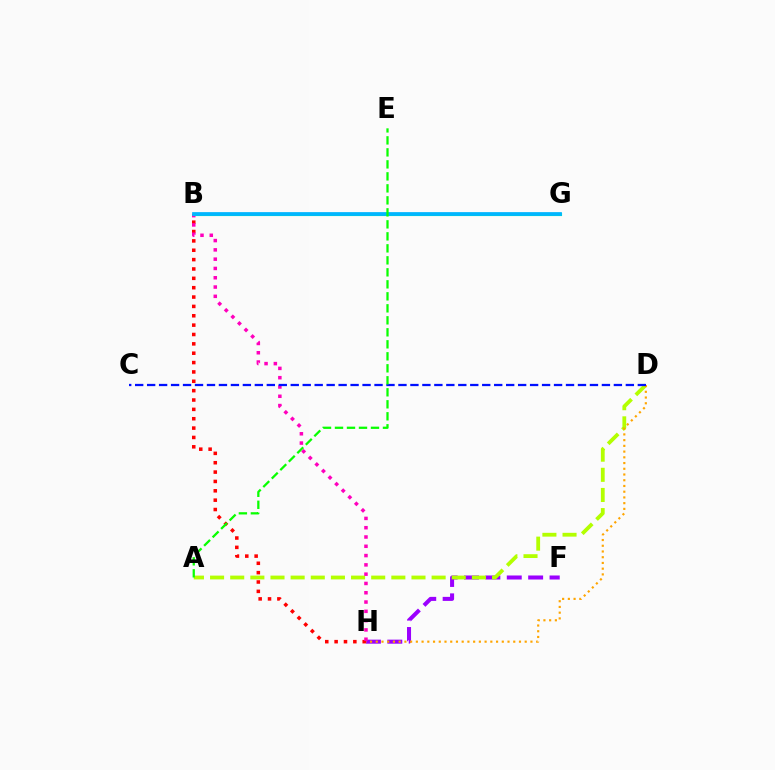{('F', 'H'): [{'color': '#9b00ff', 'line_style': 'dashed', 'thickness': 2.9}], ('A', 'D'): [{'color': '#b3ff00', 'line_style': 'dashed', 'thickness': 2.74}], ('D', 'H'): [{'color': '#ffa500', 'line_style': 'dotted', 'thickness': 1.56}], ('B', 'H'): [{'color': '#ff0000', 'line_style': 'dotted', 'thickness': 2.54}, {'color': '#ff00bd', 'line_style': 'dotted', 'thickness': 2.52}], ('B', 'G'): [{'color': '#00ff9d', 'line_style': 'solid', 'thickness': 2.26}, {'color': '#00b5ff', 'line_style': 'solid', 'thickness': 2.68}], ('C', 'D'): [{'color': '#0010ff', 'line_style': 'dashed', 'thickness': 1.63}], ('A', 'E'): [{'color': '#08ff00', 'line_style': 'dashed', 'thickness': 1.63}]}